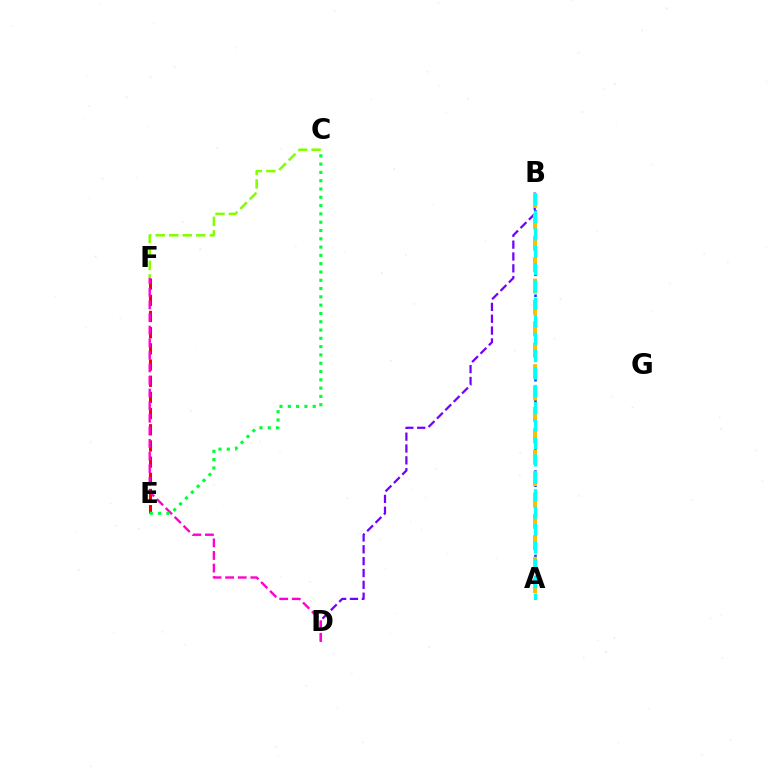{('B', 'D'): [{'color': '#7200ff', 'line_style': 'dashed', 'thickness': 1.61}], ('A', 'B'): [{'color': '#004bff', 'line_style': 'dotted', 'thickness': 1.91}, {'color': '#ffbd00', 'line_style': 'dashed', 'thickness': 2.91}, {'color': '#00fff6', 'line_style': 'dashed', 'thickness': 2.36}], ('E', 'F'): [{'color': '#ff0000', 'line_style': 'dashed', 'thickness': 2.2}], ('C', 'F'): [{'color': '#84ff00', 'line_style': 'dashed', 'thickness': 1.84}], ('D', 'F'): [{'color': '#ff00cf', 'line_style': 'dashed', 'thickness': 1.71}], ('C', 'E'): [{'color': '#00ff39', 'line_style': 'dotted', 'thickness': 2.25}]}